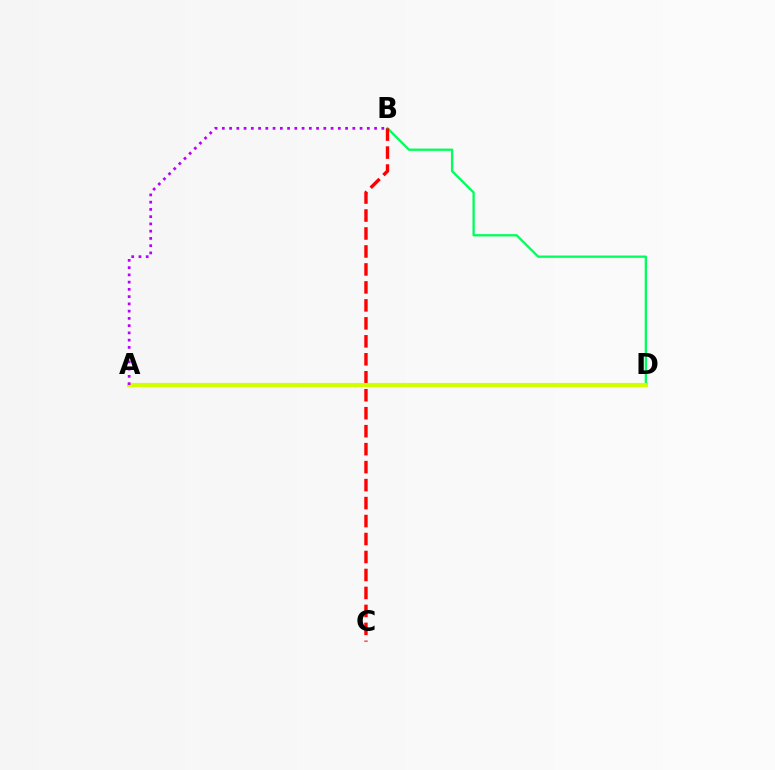{('A', 'D'): [{'color': '#0074ff', 'line_style': 'solid', 'thickness': 2.62}, {'color': '#d1ff00', 'line_style': 'solid', 'thickness': 2.99}], ('B', 'D'): [{'color': '#00ff5c', 'line_style': 'solid', 'thickness': 1.66}], ('B', 'C'): [{'color': '#ff0000', 'line_style': 'dashed', 'thickness': 2.44}], ('A', 'B'): [{'color': '#b900ff', 'line_style': 'dotted', 'thickness': 1.97}]}